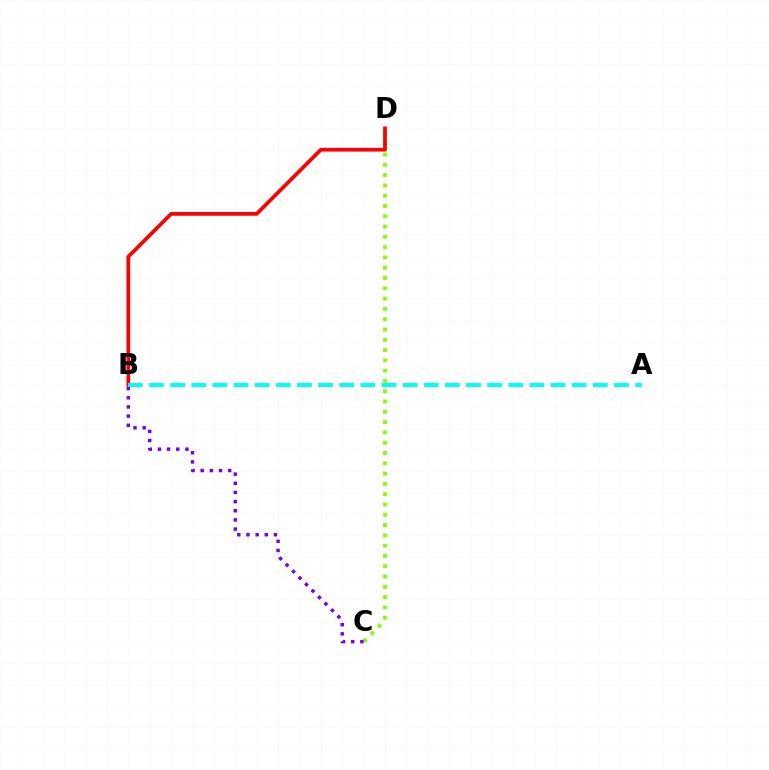{('C', 'D'): [{'color': '#84ff00', 'line_style': 'dotted', 'thickness': 2.8}], ('B', 'D'): [{'color': '#ff0000', 'line_style': 'solid', 'thickness': 2.69}], ('B', 'C'): [{'color': '#7200ff', 'line_style': 'dotted', 'thickness': 2.49}], ('A', 'B'): [{'color': '#00fff6', 'line_style': 'dashed', 'thickness': 2.87}]}